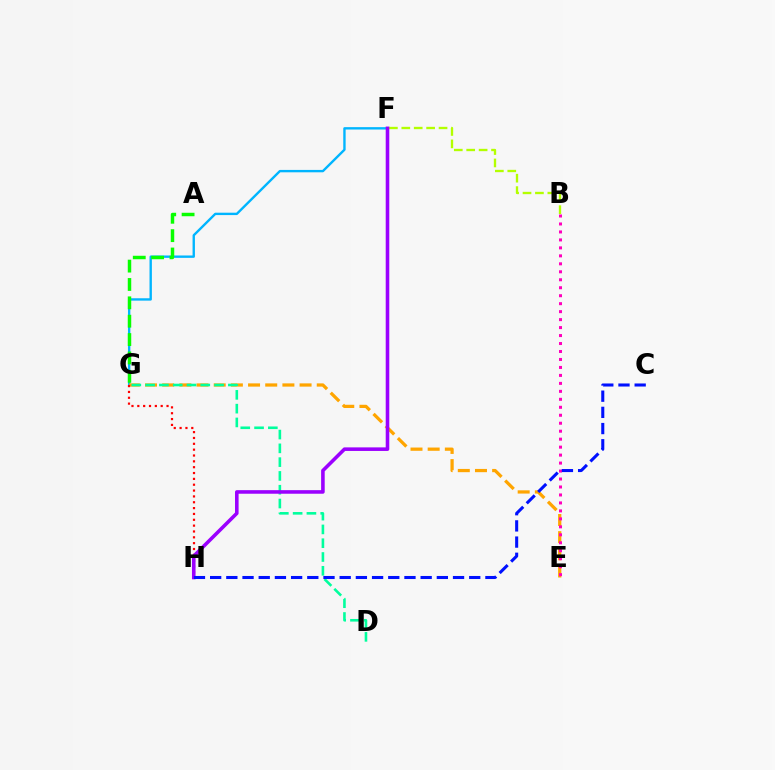{('F', 'G'): [{'color': '#00b5ff', 'line_style': 'solid', 'thickness': 1.71}], ('A', 'G'): [{'color': '#08ff00', 'line_style': 'dashed', 'thickness': 2.5}], ('E', 'G'): [{'color': '#ffa500', 'line_style': 'dashed', 'thickness': 2.33}], ('D', 'G'): [{'color': '#00ff9d', 'line_style': 'dashed', 'thickness': 1.87}], ('B', 'F'): [{'color': '#b3ff00', 'line_style': 'dashed', 'thickness': 1.69}], ('B', 'E'): [{'color': '#ff00bd', 'line_style': 'dotted', 'thickness': 2.17}], ('G', 'H'): [{'color': '#ff0000', 'line_style': 'dotted', 'thickness': 1.59}], ('F', 'H'): [{'color': '#9b00ff', 'line_style': 'solid', 'thickness': 2.57}], ('C', 'H'): [{'color': '#0010ff', 'line_style': 'dashed', 'thickness': 2.2}]}